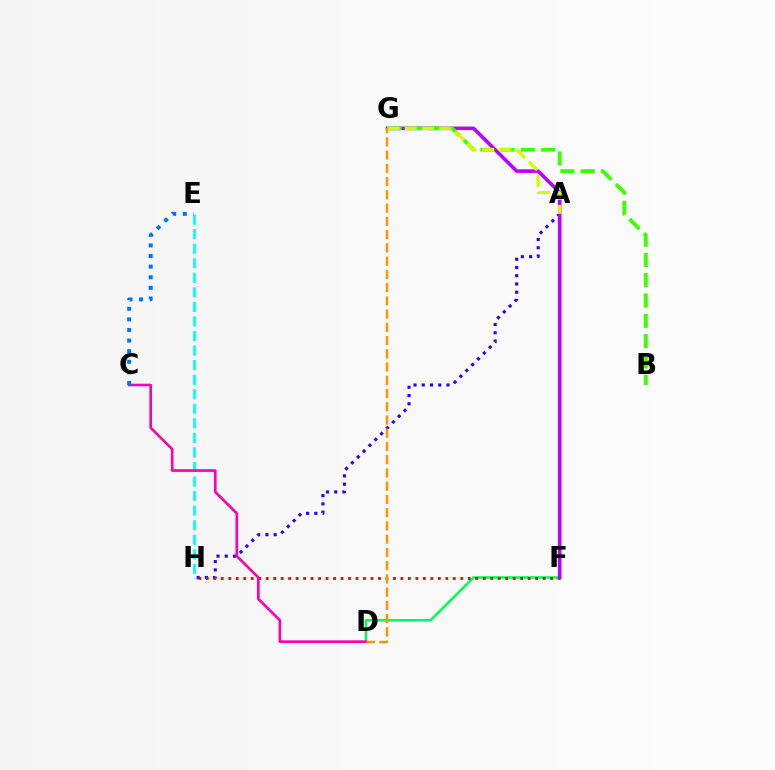{('D', 'F'): [{'color': '#00ff5c', 'line_style': 'solid', 'thickness': 1.86}], ('A', 'H'): [{'color': '#2500ff', 'line_style': 'dotted', 'thickness': 2.24}], ('E', 'H'): [{'color': '#00fff6', 'line_style': 'dashed', 'thickness': 1.98}], ('F', 'H'): [{'color': '#ff0000', 'line_style': 'dotted', 'thickness': 2.03}], ('F', 'G'): [{'color': '#b900ff', 'line_style': 'solid', 'thickness': 2.57}], ('B', 'G'): [{'color': '#3dff00', 'line_style': 'dashed', 'thickness': 2.76}], ('A', 'G'): [{'color': '#d1ff00', 'line_style': 'dashed', 'thickness': 2.34}], ('C', 'D'): [{'color': '#ff00ac', 'line_style': 'solid', 'thickness': 1.91}], ('D', 'G'): [{'color': '#ff9400', 'line_style': 'dashed', 'thickness': 1.8}], ('C', 'E'): [{'color': '#0074ff', 'line_style': 'dotted', 'thickness': 2.88}]}